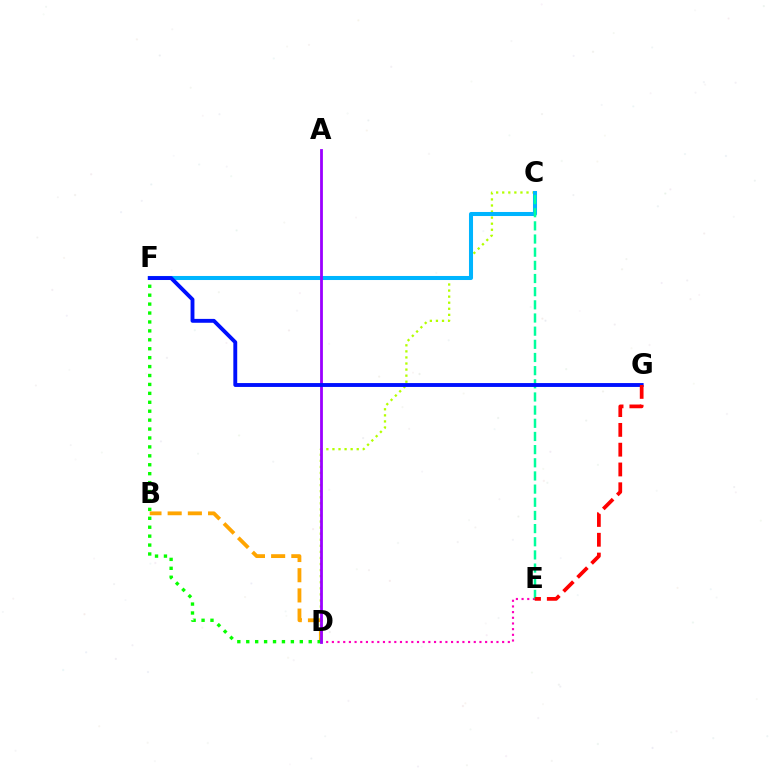{('D', 'E'): [{'color': '#ff00bd', 'line_style': 'dotted', 'thickness': 1.54}], ('B', 'D'): [{'color': '#ffa500', 'line_style': 'dashed', 'thickness': 2.74}], ('C', 'D'): [{'color': '#b3ff00', 'line_style': 'dotted', 'thickness': 1.65}], ('D', 'F'): [{'color': '#08ff00', 'line_style': 'dotted', 'thickness': 2.42}], ('C', 'F'): [{'color': '#00b5ff', 'line_style': 'solid', 'thickness': 2.91}], ('A', 'D'): [{'color': '#9b00ff', 'line_style': 'solid', 'thickness': 2.01}], ('C', 'E'): [{'color': '#00ff9d', 'line_style': 'dashed', 'thickness': 1.79}], ('F', 'G'): [{'color': '#0010ff', 'line_style': 'solid', 'thickness': 2.79}], ('E', 'G'): [{'color': '#ff0000', 'line_style': 'dashed', 'thickness': 2.69}]}